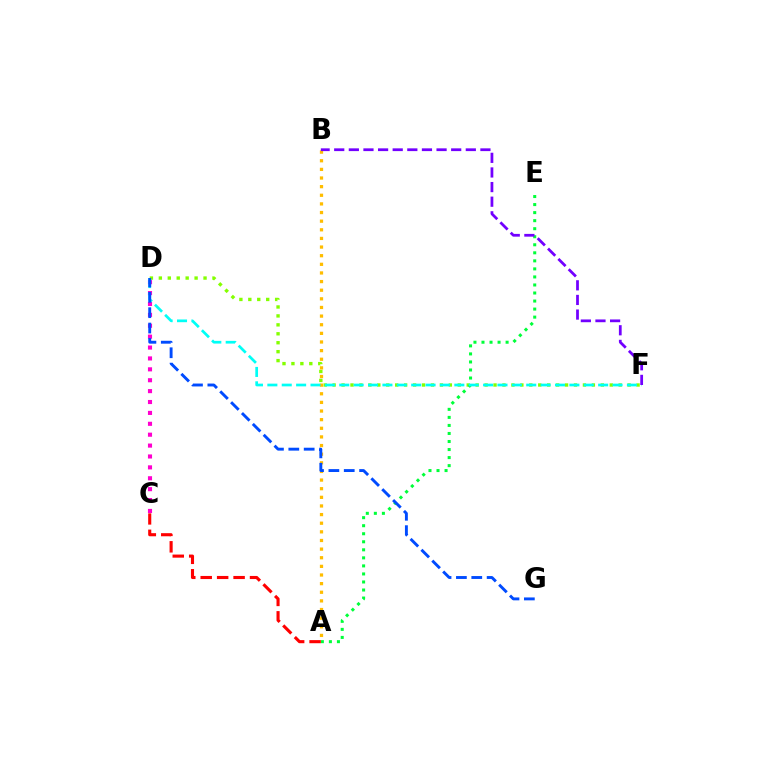{('D', 'F'): [{'color': '#84ff00', 'line_style': 'dotted', 'thickness': 2.43}, {'color': '#00fff6', 'line_style': 'dashed', 'thickness': 1.95}], ('A', 'B'): [{'color': '#ffbd00', 'line_style': 'dotted', 'thickness': 2.34}], ('A', 'E'): [{'color': '#00ff39', 'line_style': 'dotted', 'thickness': 2.18}], ('C', 'D'): [{'color': '#ff00cf', 'line_style': 'dotted', 'thickness': 2.96}], ('A', 'C'): [{'color': '#ff0000', 'line_style': 'dashed', 'thickness': 2.23}], ('B', 'F'): [{'color': '#7200ff', 'line_style': 'dashed', 'thickness': 1.99}], ('D', 'G'): [{'color': '#004bff', 'line_style': 'dashed', 'thickness': 2.09}]}